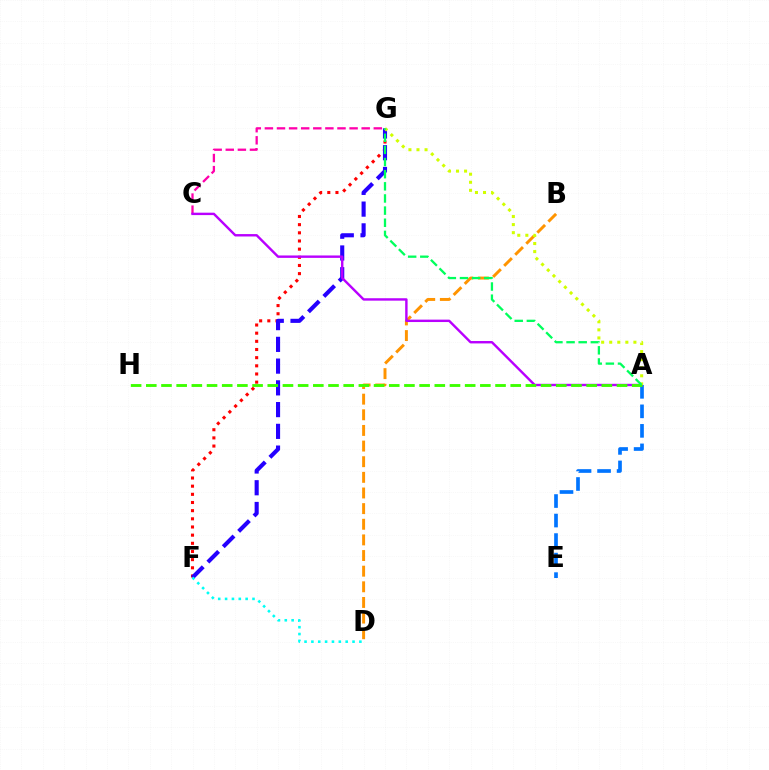{('A', 'E'): [{'color': '#0074ff', 'line_style': 'dashed', 'thickness': 2.65}], ('F', 'G'): [{'color': '#ff0000', 'line_style': 'dotted', 'thickness': 2.22}, {'color': '#2500ff', 'line_style': 'dashed', 'thickness': 2.95}], ('B', 'D'): [{'color': '#ff9400', 'line_style': 'dashed', 'thickness': 2.12}], ('C', 'G'): [{'color': '#ff00ac', 'line_style': 'dashed', 'thickness': 1.64}], ('A', 'C'): [{'color': '#b900ff', 'line_style': 'solid', 'thickness': 1.73}], ('D', 'F'): [{'color': '#00fff6', 'line_style': 'dotted', 'thickness': 1.86}], ('A', 'H'): [{'color': '#3dff00', 'line_style': 'dashed', 'thickness': 2.06}], ('A', 'G'): [{'color': '#d1ff00', 'line_style': 'dotted', 'thickness': 2.19}, {'color': '#00ff5c', 'line_style': 'dashed', 'thickness': 1.65}]}